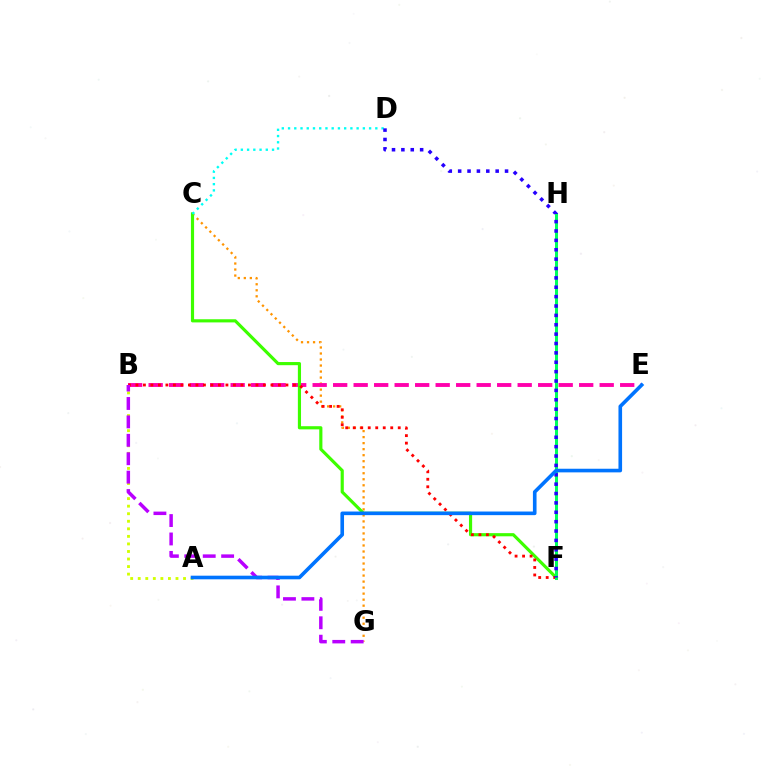{('C', 'G'): [{'color': '#ff9400', 'line_style': 'dotted', 'thickness': 1.64}], ('B', 'E'): [{'color': '#ff00ac', 'line_style': 'dashed', 'thickness': 2.79}], ('C', 'F'): [{'color': '#3dff00', 'line_style': 'solid', 'thickness': 2.27}], ('C', 'D'): [{'color': '#00fff6', 'line_style': 'dotted', 'thickness': 1.69}], ('B', 'F'): [{'color': '#ff0000', 'line_style': 'dotted', 'thickness': 2.04}], ('F', 'H'): [{'color': '#00ff5c', 'line_style': 'solid', 'thickness': 2.18}], ('D', 'F'): [{'color': '#2500ff', 'line_style': 'dotted', 'thickness': 2.55}], ('A', 'B'): [{'color': '#d1ff00', 'line_style': 'dotted', 'thickness': 2.05}], ('B', 'G'): [{'color': '#b900ff', 'line_style': 'dashed', 'thickness': 2.5}], ('A', 'E'): [{'color': '#0074ff', 'line_style': 'solid', 'thickness': 2.61}]}